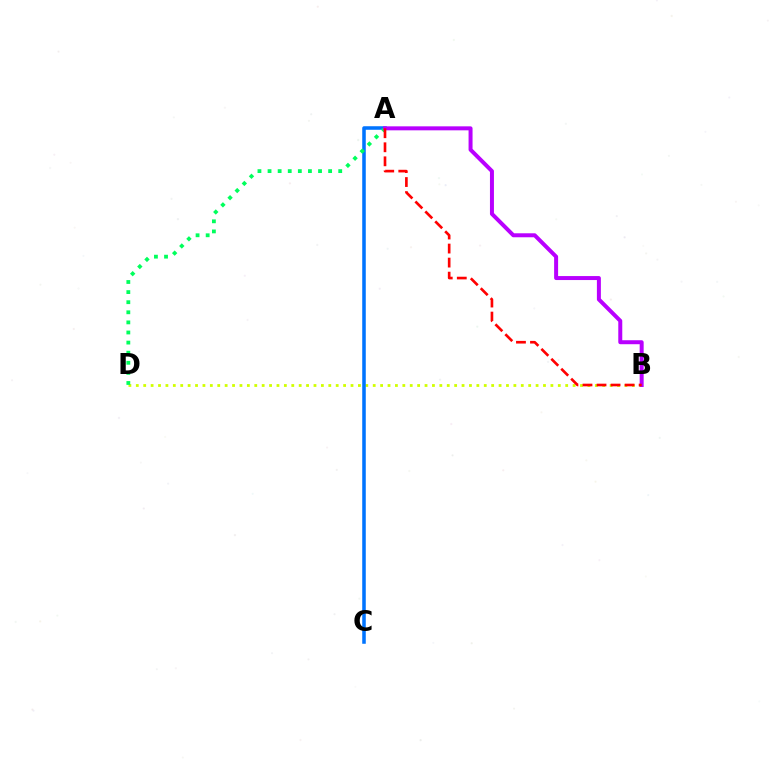{('B', 'D'): [{'color': '#d1ff00', 'line_style': 'dotted', 'thickness': 2.01}], ('A', 'C'): [{'color': '#0074ff', 'line_style': 'solid', 'thickness': 2.55}], ('A', 'D'): [{'color': '#00ff5c', 'line_style': 'dotted', 'thickness': 2.74}], ('A', 'B'): [{'color': '#b900ff', 'line_style': 'solid', 'thickness': 2.87}, {'color': '#ff0000', 'line_style': 'dashed', 'thickness': 1.91}]}